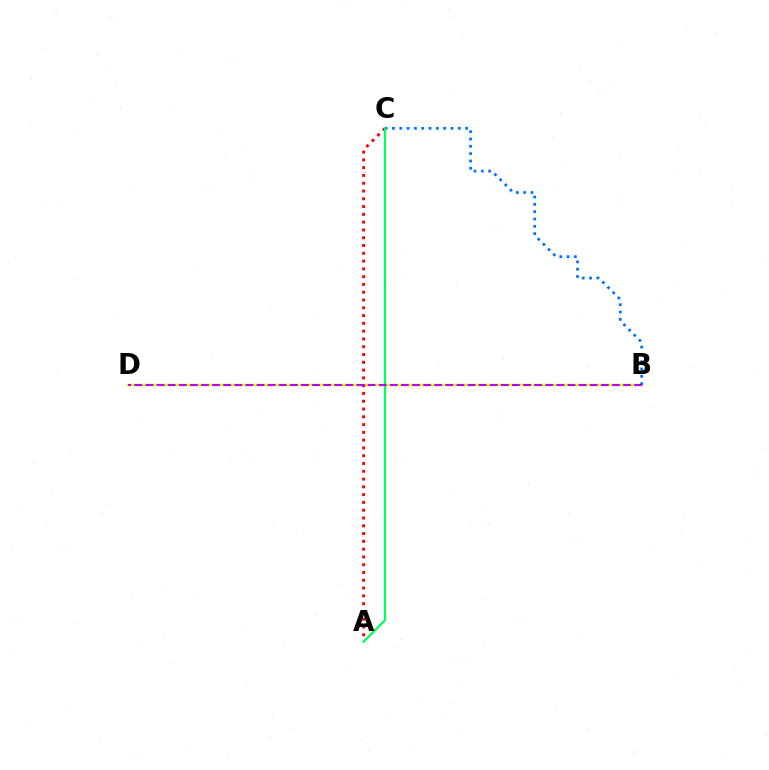{('B', 'D'): [{'color': '#d1ff00', 'line_style': 'solid', 'thickness': 1.7}, {'color': '#b900ff', 'line_style': 'dashed', 'thickness': 1.51}], ('A', 'C'): [{'color': '#ff0000', 'line_style': 'dotted', 'thickness': 2.12}, {'color': '#00ff5c', 'line_style': 'solid', 'thickness': 1.6}], ('B', 'C'): [{'color': '#0074ff', 'line_style': 'dotted', 'thickness': 1.99}]}